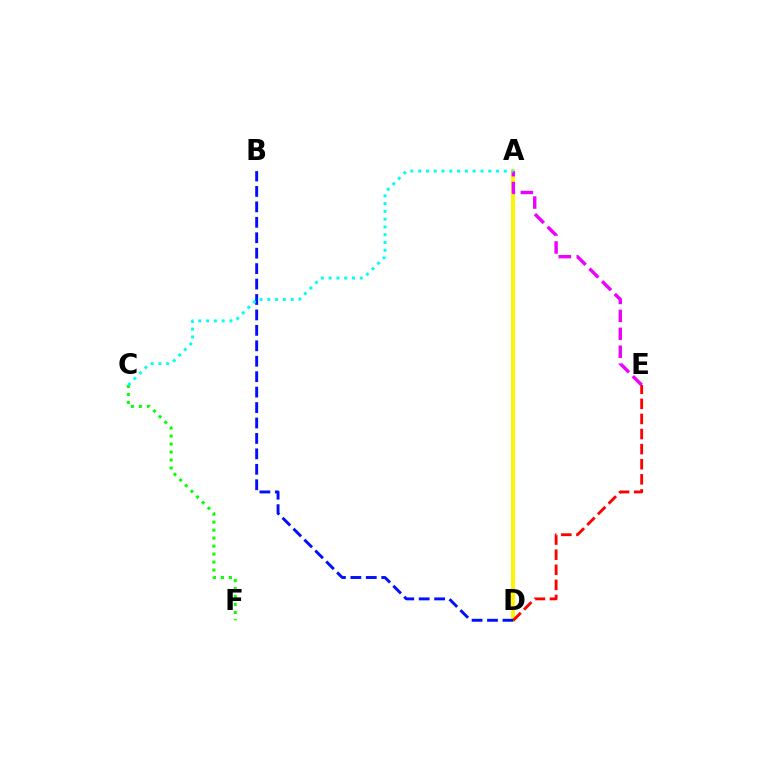{('A', 'D'): [{'color': '#fcf500', 'line_style': 'solid', 'thickness': 2.85}], ('D', 'E'): [{'color': '#ff0000', 'line_style': 'dashed', 'thickness': 2.05}], ('B', 'D'): [{'color': '#0010ff', 'line_style': 'dashed', 'thickness': 2.1}], ('C', 'F'): [{'color': '#08ff00', 'line_style': 'dotted', 'thickness': 2.17}], ('A', 'E'): [{'color': '#ee00ff', 'line_style': 'dashed', 'thickness': 2.44}], ('A', 'C'): [{'color': '#00fff6', 'line_style': 'dotted', 'thickness': 2.12}]}